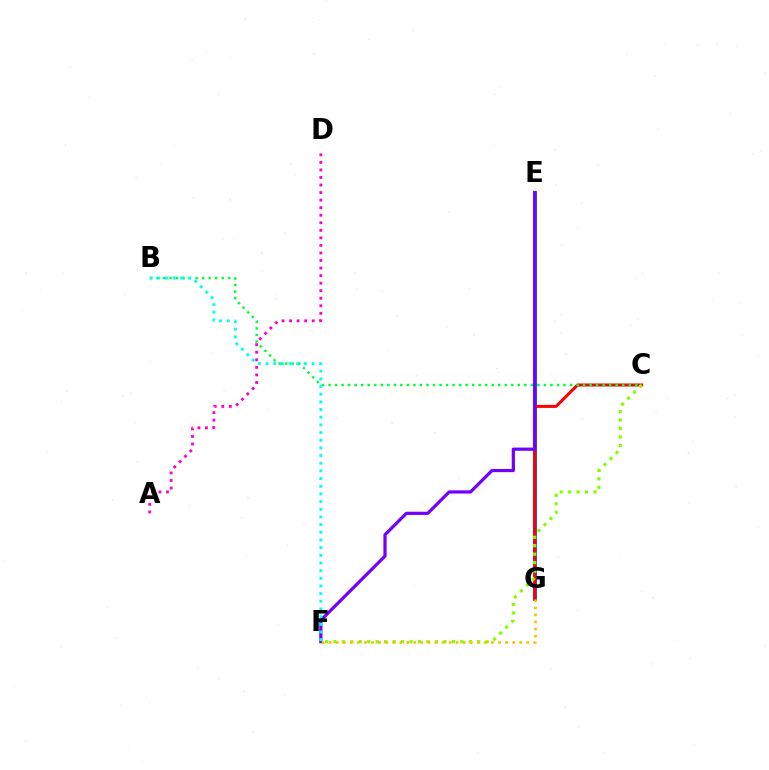{('E', 'G'): [{'color': '#004bff', 'line_style': 'solid', 'thickness': 2.72}], ('C', 'G'): [{'color': '#ff0000', 'line_style': 'solid', 'thickness': 2.17}], ('B', 'C'): [{'color': '#00ff39', 'line_style': 'dotted', 'thickness': 1.77}], ('E', 'F'): [{'color': '#7200ff', 'line_style': 'solid', 'thickness': 2.31}], ('C', 'F'): [{'color': '#84ff00', 'line_style': 'dotted', 'thickness': 2.3}], ('F', 'G'): [{'color': '#ffbd00', 'line_style': 'dotted', 'thickness': 1.92}], ('A', 'D'): [{'color': '#ff00cf', 'line_style': 'dotted', 'thickness': 2.05}], ('B', 'F'): [{'color': '#00fff6', 'line_style': 'dotted', 'thickness': 2.08}]}